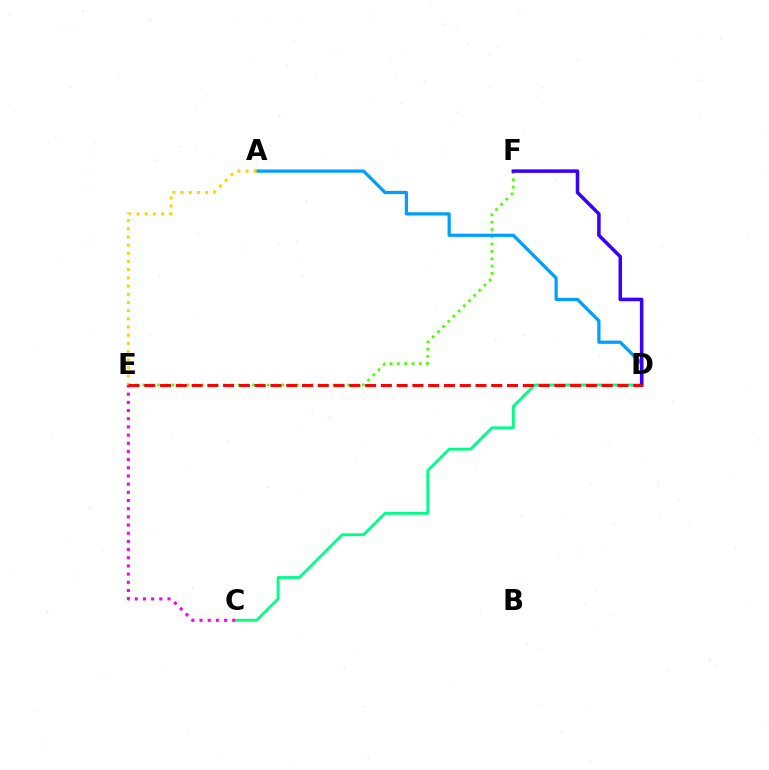{('E', 'F'): [{'color': '#4fff00', 'line_style': 'dotted', 'thickness': 1.99}], ('A', 'D'): [{'color': '#009eff', 'line_style': 'solid', 'thickness': 2.33}], ('C', 'D'): [{'color': '#00ff86', 'line_style': 'solid', 'thickness': 2.03}], ('A', 'E'): [{'color': '#ffd500', 'line_style': 'dotted', 'thickness': 2.22}], ('C', 'E'): [{'color': '#ff00ed', 'line_style': 'dotted', 'thickness': 2.22}], ('D', 'F'): [{'color': '#3700ff', 'line_style': 'solid', 'thickness': 2.54}], ('D', 'E'): [{'color': '#ff0000', 'line_style': 'dashed', 'thickness': 2.14}]}